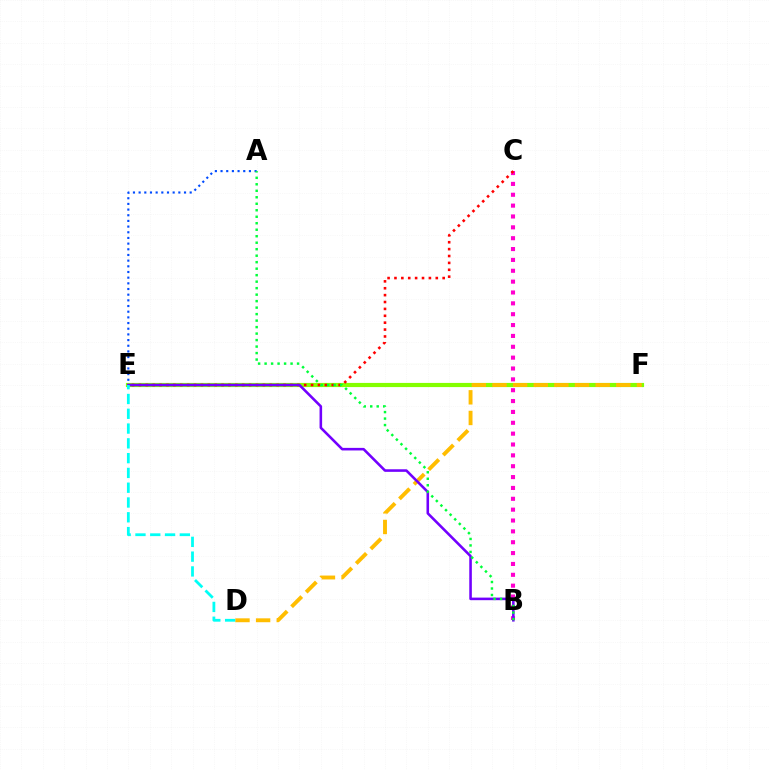{('B', 'C'): [{'color': '#ff00cf', 'line_style': 'dotted', 'thickness': 2.95}], ('E', 'F'): [{'color': '#84ff00', 'line_style': 'solid', 'thickness': 3.0}], ('D', 'F'): [{'color': '#ffbd00', 'line_style': 'dashed', 'thickness': 2.8}], ('A', 'E'): [{'color': '#004bff', 'line_style': 'dotted', 'thickness': 1.54}], ('C', 'E'): [{'color': '#ff0000', 'line_style': 'dotted', 'thickness': 1.87}], ('B', 'E'): [{'color': '#7200ff', 'line_style': 'solid', 'thickness': 1.86}], ('A', 'B'): [{'color': '#00ff39', 'line_style': 'dotted', 'thickness': 1.76}], ('D', 'E'): [{'color': '#00fff6', 'line_style': 'dashed', 'thickness': 2.01}]}